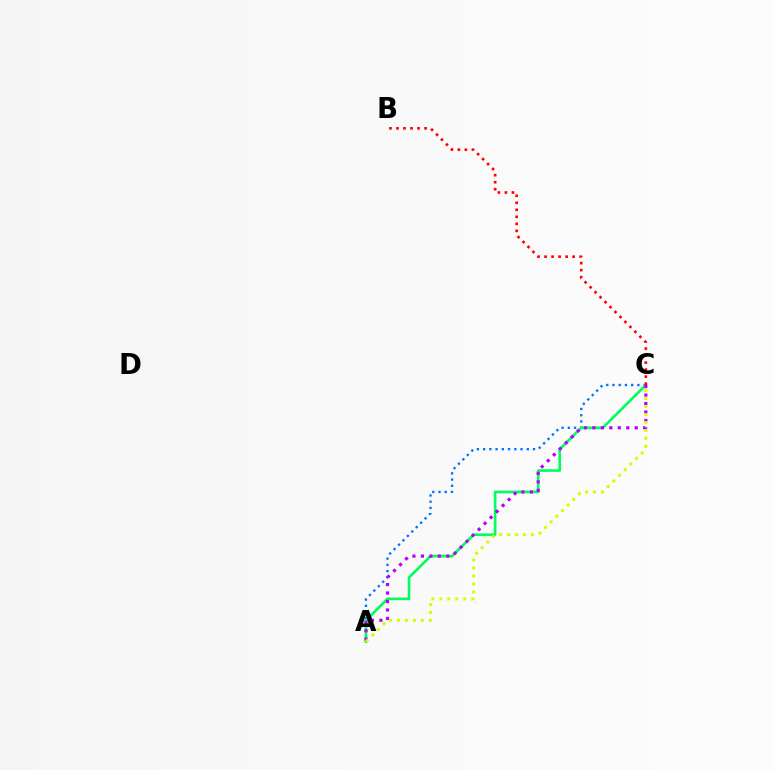{('A', 'C'): [{'color': '#0074ff', 'line_style': 'dotted', 'thickness': 1.69}, {'color': '#00ff5c', 'line_style': 'solid', 'thickness': 1.91}, {'color': '#b900ff', 'line_style': 'dotted', 'thickness': 2.3}, {'color': '#d1ff00', 'line_style': 'dotted', 'thickness': 2.16}], ('B', 'C'): [{'color': '#ff0000', 'line_style': 'dotted', 'thickness': 1.91}]}